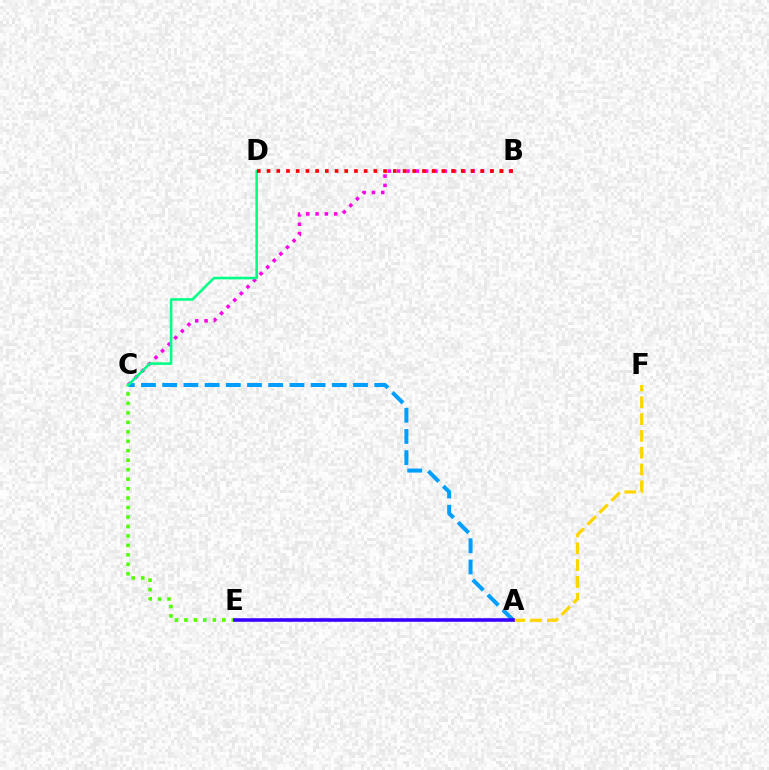{('B', 'C'): [{'color': '#ff00ed', 'line_style': 'dotted', 'thickness': 2.53}], ('C', 'E'): [{'color': '#4fff00', 'line_style': 'dotted', 'thickness': 2.57}], ('A', 'C'): [{'color': '#009eff', 'line_style': 'dashed', 'thickness': 2.88}], ('A', 'F'): [{'color': '#ffd500', 'line_style': 'dashed', 'thickness': 2.29}], ('C', 'D'): [{'color': '#00ff86', 'line_style': 'solid', 'thickness': 1.84}], ('A', 'E'): [{'color': '#3700ff', 'line_style': 'solid', 'thickness': 2.57}], ('B', 'D'): [{'color': '#ff0000', 'line_style': 'dotted', 'thickness': 2.64}]}